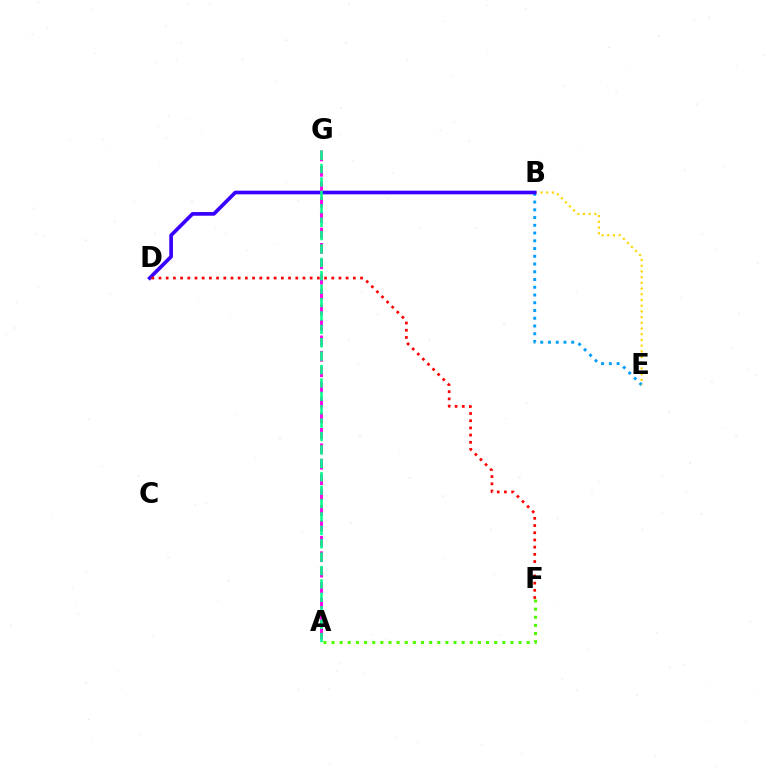{('B', 'E'): [{'color': '#009eff', 'line_style': 'dotted', 'thickness': 2.1}, {'color': '#ffd500', 'line_style': 'dotted', 'thickness': 1.55}], ('B', 'D'): [{'color': '#3700ff', 'line_style': 'solid', 'thickness': 2.64}], ('A', 'F'): [{'color': '#4fff00', 'line_style': 'dotted', 'thickness': 2.21}], ('A', 'G'): [{'color': '#ff00ed', 'line_style': 'dashed', 'thickness': 2.09}, {'color': '#00ff86', 'line_style': 'dashed', 'thickness': 1.82}], ('D', 'F'): [{'color': '#ff0000', 'line_style': 'dotted', 'thickness': 1.96}]}